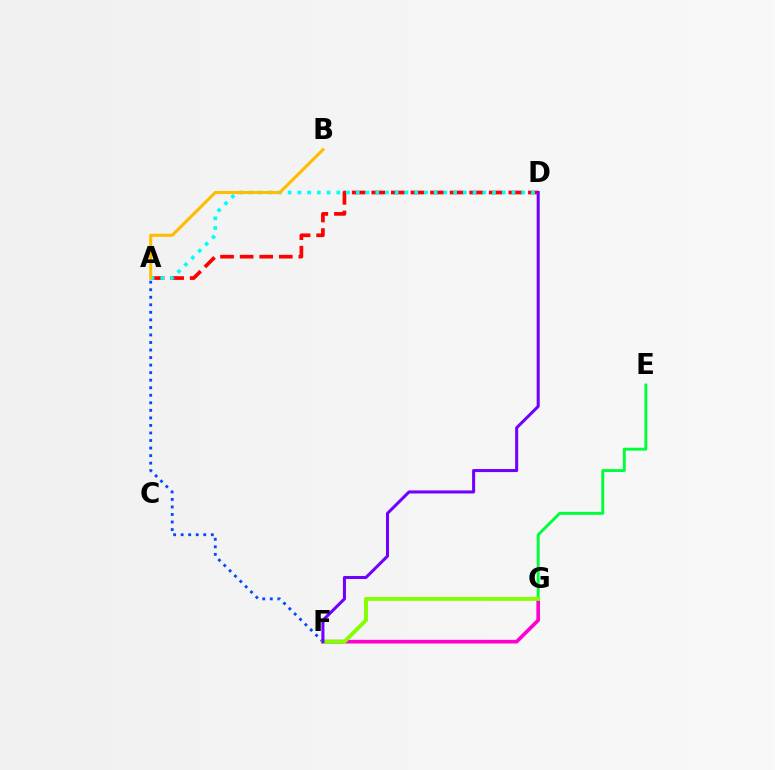{('F', 'G'): [{'color': '#ff00cf', 'line_style': 'solid', 'thickness': 2.63}, {'color': '#84ff00', 'line_style': 'solid', 'thickness': 2.81}], ('A', 'F'): [{'color': '#004bff', 'line_style': 'dotted', 'thickness': 2.05}], ('E', 'G'): [{'color': '#00ff39', 'line_style': 'solid', 'thickness': 2.1}], ('A', 'D'): [{'color': '#ff0000', 'line_style': 'dashed', 'thickness': 2.66}, {'color': '#00fff6', 'line_style': 'dotted', 'thickness': 2.64}], ('D', 'F'): [{'color': '#7200ff', 'line_style': 'solid', 'thickness': 2.19}], ('A', 'B'): [{'color': '#ffbd00', 'line_style': 'solid', 'thickness': 2.23}]}